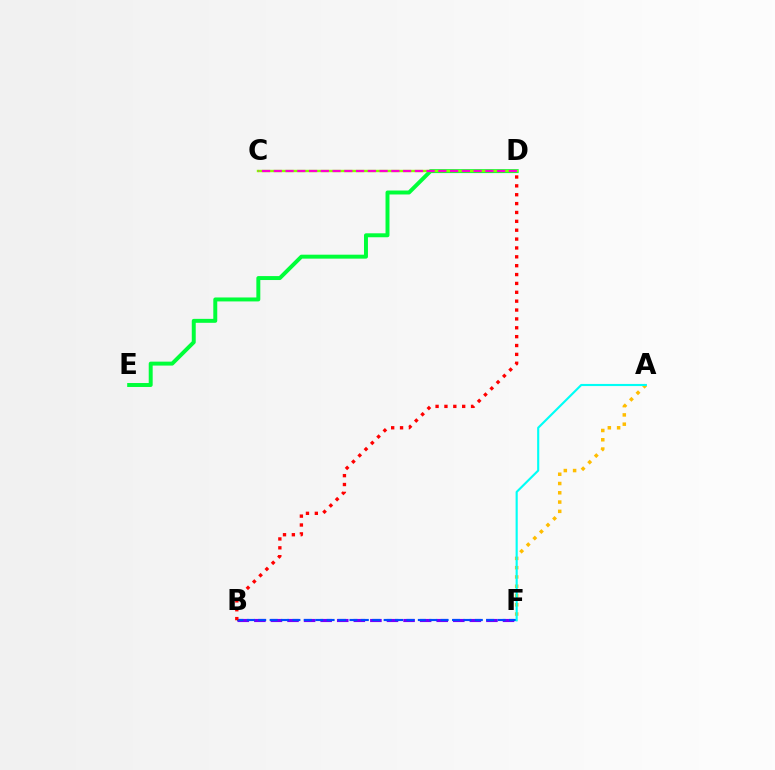{('B', 'F'): [{'color': '#7200ff', 'line_style': 'dashed', 'thickness': 2.25}, {'color': '#004bff', 'line_style': 'dashed', 'thickness': 1.55}], ('B', 'D'): [{'color': '#ff0000', 'line_style': 'dotted', 'thickness': 2.41}], ('D', 'E'): [{'color': '#00ff39', 'line_style': 'solid', 'thickness': 2.84}], ('A', 'F'): [{'color': '#ffbd00', 'line_style': 'dotted', 'thickness': 2.52}, {'color': '#00fff6', 'line_style': 'solid', 'thickness': 1.54}], ('C', 'D'): [{'color': '#84ff00', 'line_style': 'solid', 'thickness': 1.73}, {'color': '#ff00cf', 'line_style': 'dashed', 'thickness': 1.6}]}